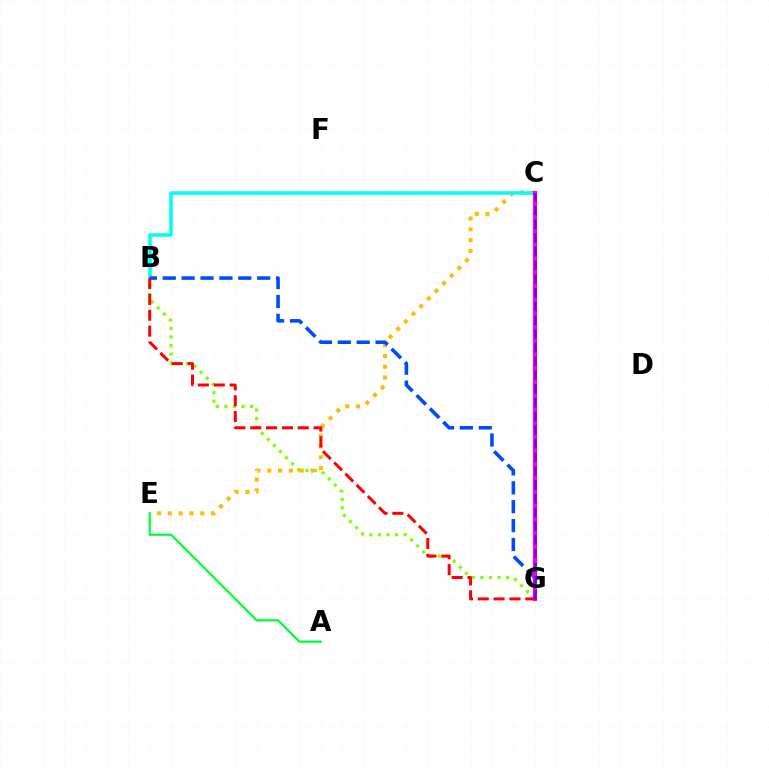{('C', 'E'): [{'color': '#ffbd00', 'line_style': 'dotted', 'thickness': 2.94}], ('B', 'C'): [{'color': '#00fff6', 'line_style': 'solid', 'thickness': 2.56}], ('B', 'G'): [{'color': '#84ff00', 'line_style': 'dotted', 'thickness': 2.33}, {'color': '#004bff', 'line_style': 'dashed', 'thickness': 2.57}, {'color': '#ff0000', 'line_style': 'dashed', 'thickness': 2.15}], ('A', 'E'): [{'color': '#00ff39', 'line_style': 'solid', 'thickness': 1.6}], ('C', 'G'): [{'color': '#ff00cf', 'line_style': 'solid', 'thickness': 2.98}, {'color': '#7200ff', 'line_style': 'dashed', 'thickness': 1.86}]}